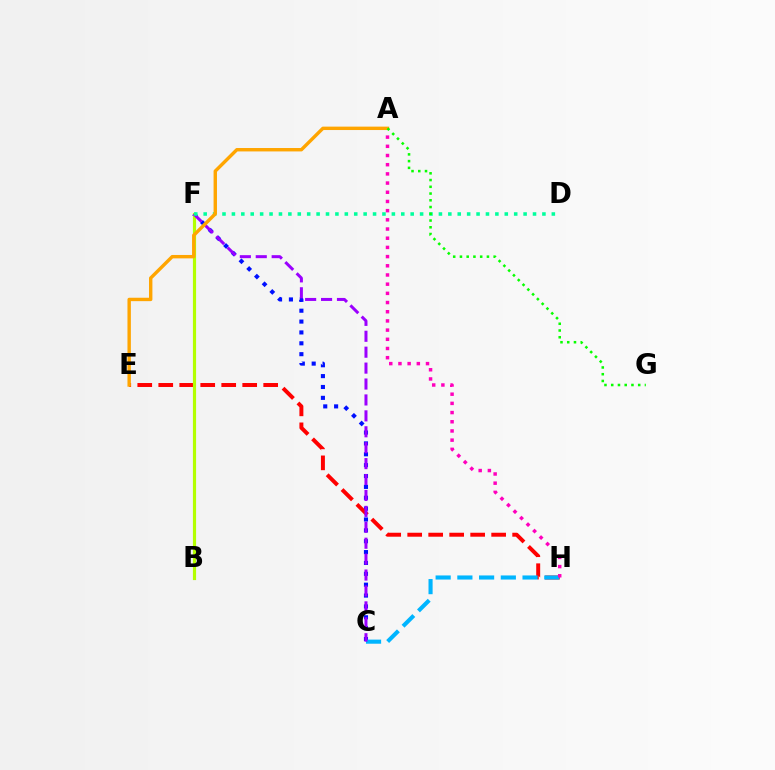{('C', 'F'): [{'color': '#0010ff', 'line_style': 'dotted', 'thickness': 2.95}, {'color': '#9b00ff', 'line_style': 'dashed', 'thickness': 2.16}], ('E', 'H'): [{'color': '#ff0000', 'line_style': 'dashed', 'thickness': 2.85}], ('C', 'H'): [{'color': '#00b5ff', 'line_style': 'dashed', 'thickness': 2.95}], ('B', 'F'): [{'color': '#b3ff00', 'line_style': 'solid', 'thickness': 2.29}], ('A', 'H'): [{'color': '#ff00bd', 'line_style': 'dotted', 'thickness': 2.5}], ('D', 'F'): [{'color': '#00ff9d', 'line_style': 'dotted', 'thickness': 2.56}], ('A', 'E'): [{'color': '#ffa500', 'line_style': 'solid', 'thickness': 2.45}], ('A', 'G'): [{'color': '#08ff00', 'line_style': 'dotted', 'thickness': 1.83}]}